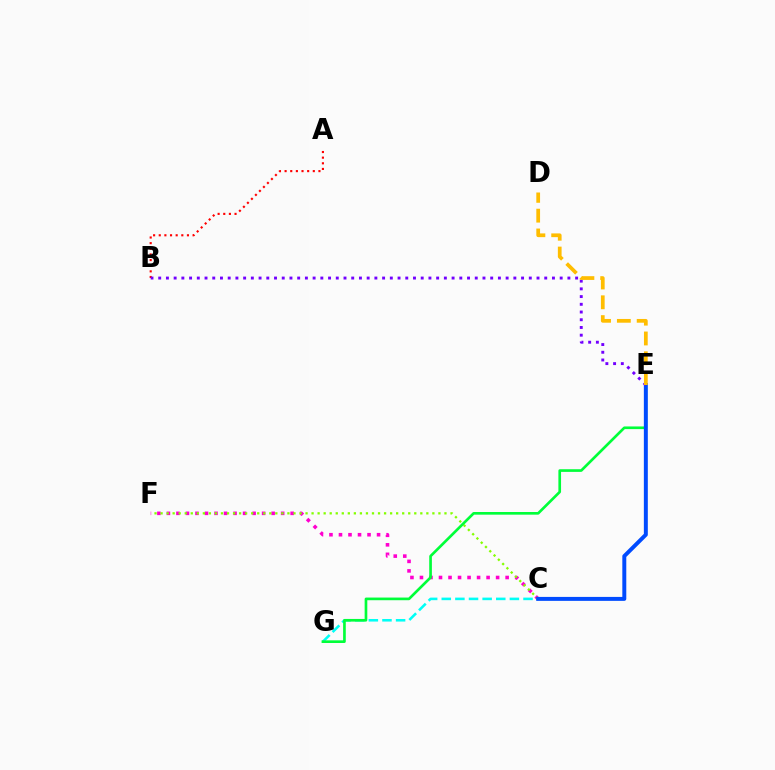{('C', 'F'): [{'color': '#ff00cf', 'line_style': 'dotted', 'thickness': 2.59}, {'color': '#84ff00', 'line_style': 'dotted', 'thickness': 1.64}], ('C', 'G'): [{'color': '#00fff6', 'line_style': 'dashed', 'thickness': 1.85}], ('E', 'G'): [{'color': '#00ff39', 'line_style': 'solid', 'thickness': 1.92}], ('C', 'E'): [{'color': '#004bff', 'line_style': 'solid', 'thickness': 2.85}], ('A', 'B'): [{'color': '#ff0000', 'line_style': 'dotted', 'thickness': 1.53}], ('B', 'E'): [{'color': '#7200ff', 'line_style': 'dotted', 'thickness': 2.1}], ('D', 'E'): [{'color': '#ffbd00', 'line_style': 'dashed', 'thickness': 2.69}]}